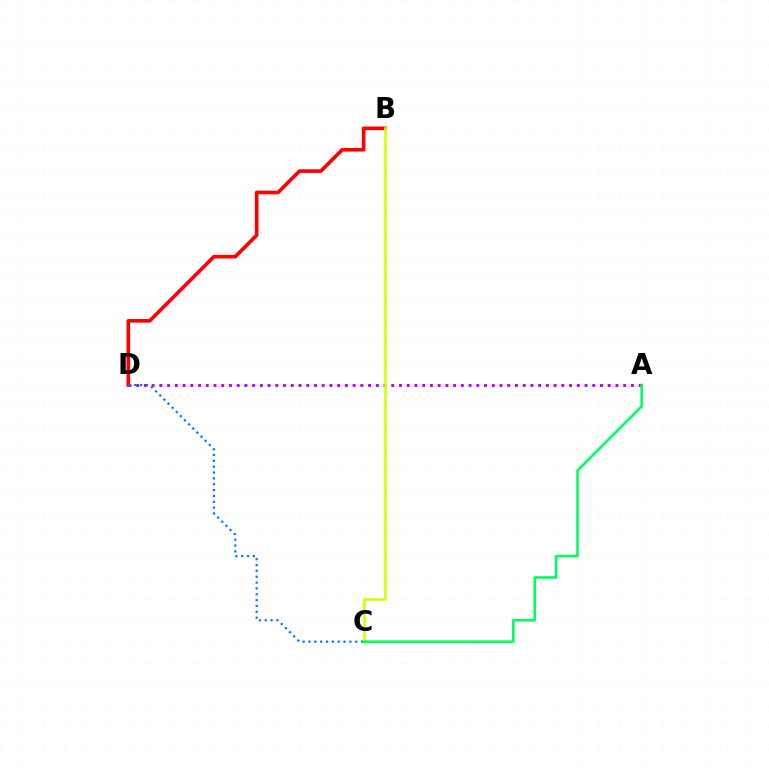{('B', 'D'): [{'color': '#ff0000', 'line_style': 'solid', 'thickness': 2.62}], ('A', 'D'): [{'color': '#b900ff', 'line_style': 'dotted', 'thickness': 2.1}], ('C', 'D'): [{'color': '#0074ff', 'line_style': 'dotted', 'thickness': 1.59}], ('B', 'C'): [{'color': '#d1ff00', 'line_style': 'solid', 'thickness': 1.86}], ('A', 'C'): [{'color': '#00ff5c', 'line_style': 'solid', 'thickness': 1.87}]}